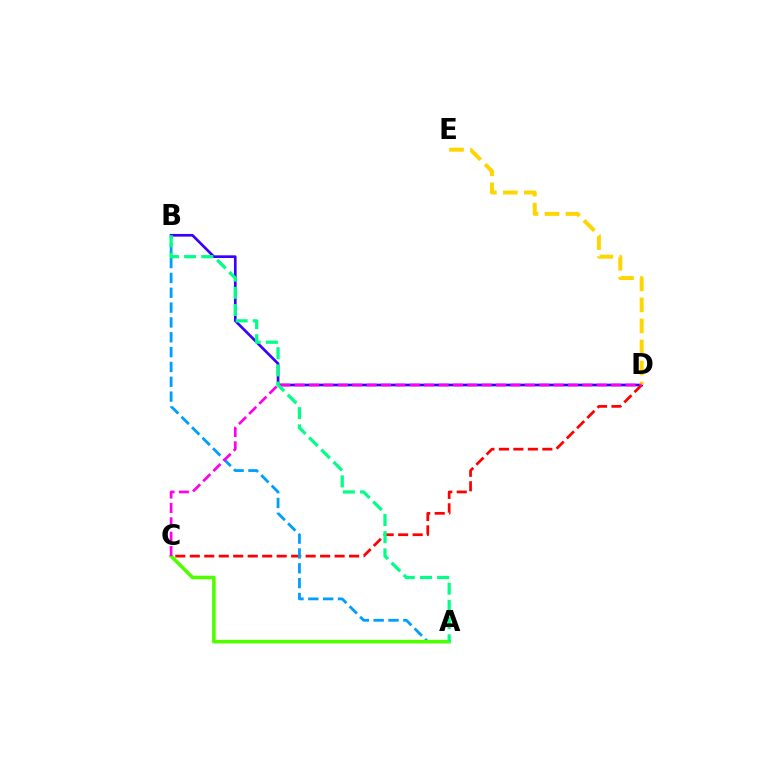{('B', 'D'): [{'color': '#3700ff', 'line_style': 'solid', 'thickness': 1.92}], ('C', 'D'): [{'color': '#ff0000', 'line_style': 'dashed', 'thickness': 1.97}, {'color': '#ff00ed', 'line_style': 'dashed', 'thickness': 1.95}], ('A', 'B'): [{'color': '#009eff', 'line_style': 'dashed', 'thickness': 2.02}, {'color': '#00ff86', 'line_style': 'dashed', 'thickness': 2.34}], ('D', 'E'): [{'color': '#ffd500', 'line_style': 'dashed', 'thickness': 2.86}], ('A', 'C'): [{'color': '#4fff00', 'line_style': 'solid', 'thickness': 2.58}]}